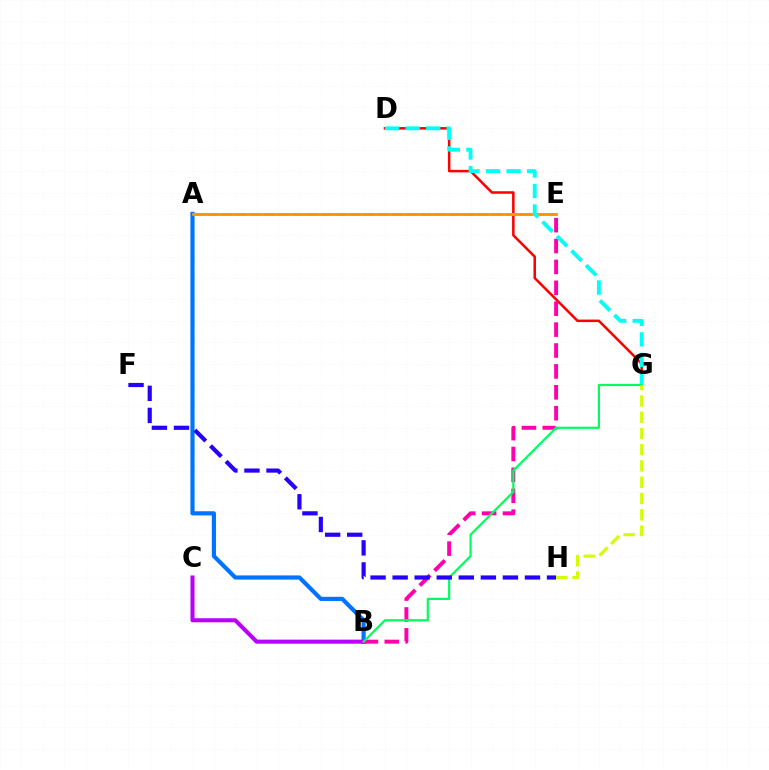{('A', 'B'): [{'color': '#0074ff', 'line_style': 'solid', 'thickness': 3.0}], ('B', 'C'): [{'color': '#b900ff', 'line_style': 'solid', 'thickness': 2.92}], ('D', 'G'): [{'color': '#ff0000', 'line_style': 'solid', 'thickness': 1.82}, {'color': '#00fff6', 'line_style': 'dashed', 'thickness': 2.79}], ('B', 'E'): [{'color': '#ff00ac', 'line_style': 'dashed', 'thickness': 2.84}], ('A', 'E'): [{'color': '#3dff00', 'line_style': 'dashed', 'thickness': 1.93}, {'color': '#ff9400', 'line_style': 'solid', 'thickness': 2.03}], ('B', 'G'): [{'color': '#00ff5c', 'line_style': 'solid', 'thickness': 1.59}], ('F', 'H'): [{'color': '#2500ff', 'line_style': 'dashed', 'thickness': 3.0}], ('G', 'H'): [{'color': '#d1ff00', 'line_style': 'dashed', 'thickness': 2.21}]}